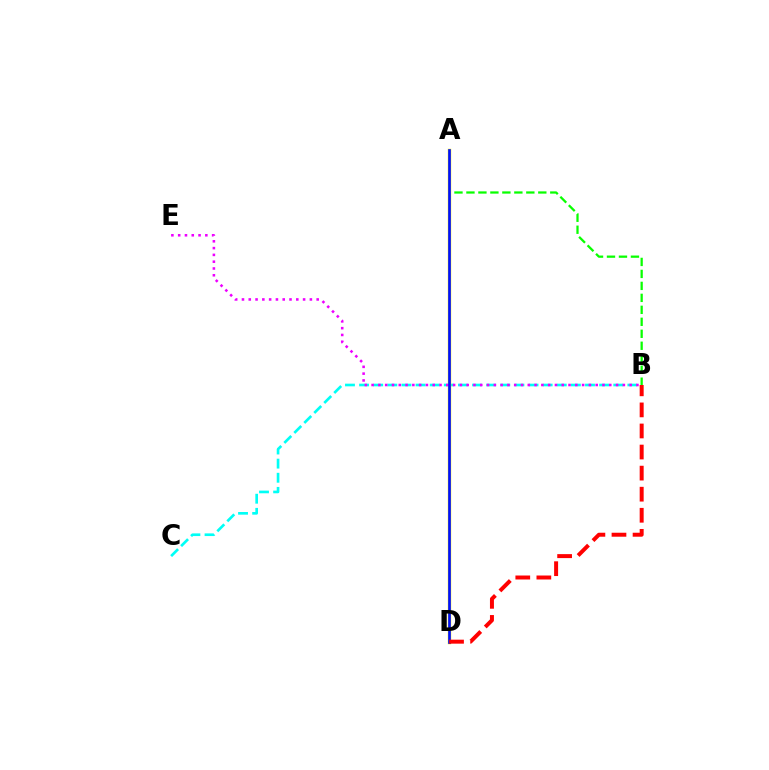{('B', 'C'): [{'color': '#00fff6', 'line_style': 'dashed', 'thickness': 1.92}], ('A', 'B'): [{'color': '#08ff00', 'line_style': 'dashed', 'thickness': 1.63}], ('A', 'D'): [{'color': '#fcf500', 'line_style': 'solid', 'thickness': 2.49}, {'color': '#0010ff', 'line_style': 'solid', 'thickness': 1.94}], ('B', 'E'): [{'color': '#ee00ff', 'line_style': 'dotted', 'thickness': 1.84}], ('B', 'D'): [{'color': '#ff0000', 'line_style': 'dashed', 'thickness': 2.86}]}